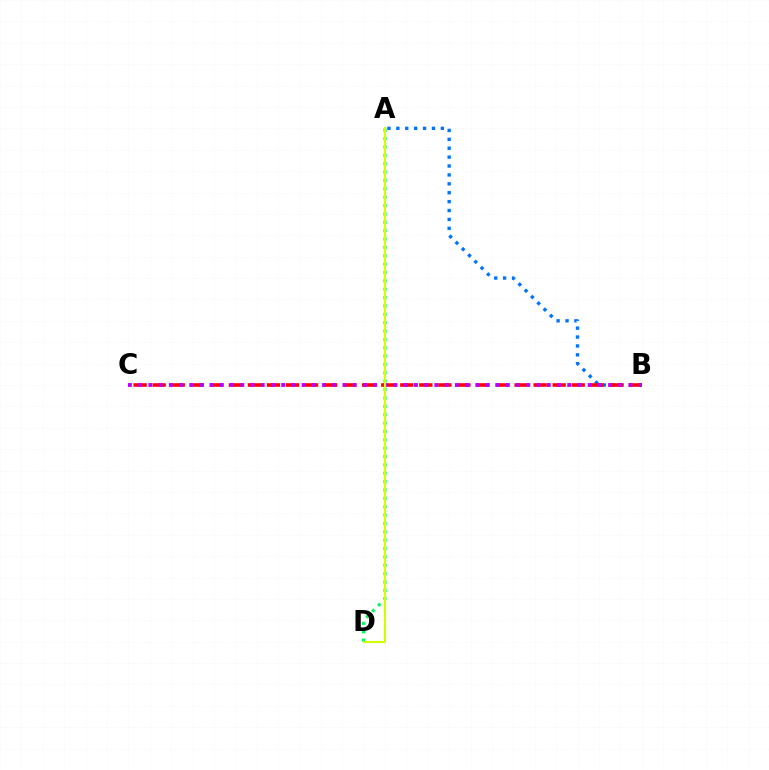{('A', 'B'): [{'color': '#0074ff', 'line_style': 'dotted', 'thickness': 2.42}], ('A', 'D'): [{'color': '#00ff5c', 'line_style': 'dotted', 'thickness': 2.27}, {'color': '#d1ff00', 'line_style': 'solid', 'thickness': 1.53}], ('B', 'C'): [{'color': '#ff0000', 'line_style': 'dashed', 'thickness': 2.59}, {'color': '#b900ff', 'line_style': 'dotted', 'thickness': 2.78}]}